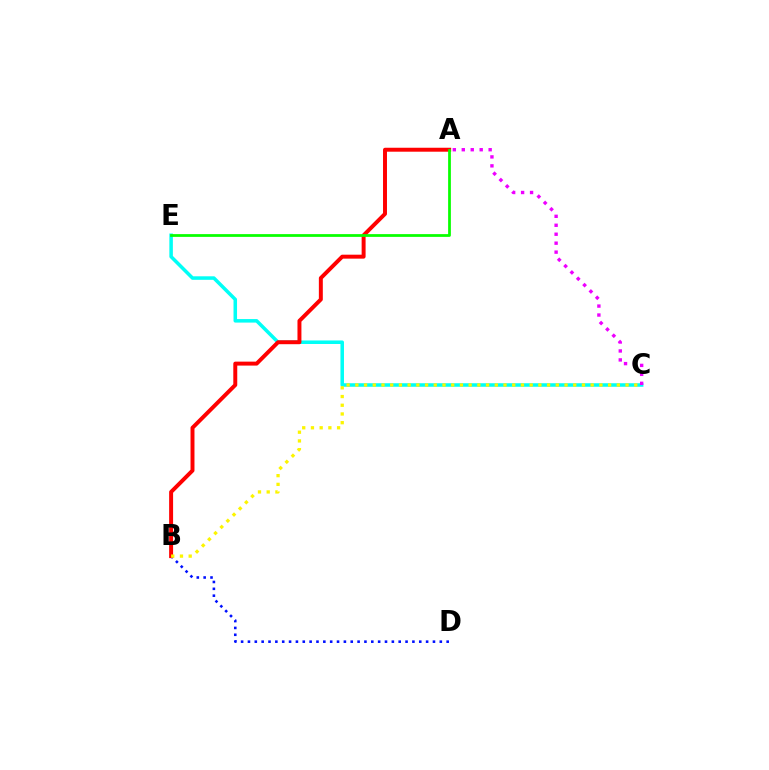{('C', 'E'): [{'color': '#00fff6', 'line_style': 'solid', 'thickness': 2.54}], ('B', 'D'): [{'color': '#0010ff', 'line_style': 'dotted', 'thickness': 1.86}], ('A', 'C'): [{'color': '#ee00ff', 'line_style': 'dotted', 'thickness': 2.43}], ('A', 'B'): [{'color': '#ff0000', 'line_style': 'solid', 'thickness': 2.85}], ('B', 'C'): [{'color': '#fcf500', 'line_style': 'dotted', 'thickness': 2.37}], ('A', 'E'): [{'color': '#08ff00', 'line_style': 'solid', 'thickness': 1.98}]}